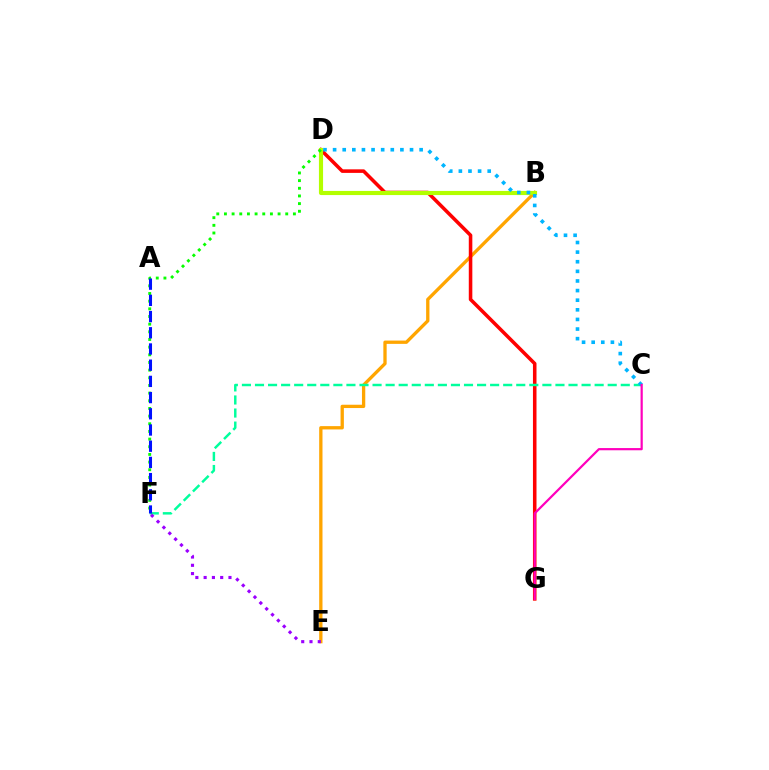{('B', 'E'): [{'color': '#ffa500', 'line_style': 'solid', 'thickness': 2.38}], ('D', 'G'): [{'color': '#ff0000', 'line_style': 'solid', 'thickness': 2.56}], ('B', 'D'): [{'color': '#b3ff00', 'line_style': 'solid', 'thickness': 2.98}], ('C', 'F'): [{'color': '#00ff9d', 'line_style': 'dashed', 'thickness': 1.77}], ('E', 'F'): [{'color': '#9b00ff', 'line_style': 'dotted', 'thickness': 2.25}], ('D', 'F'): [{'color': '#08ff00', 'line_style': 'dotted', 'thickness': 2.08}], ('A', 'F'): [{'color': '#0010ff', 'line_style': 'dashed', 'thickness': 2.2}], ('C', 'D'): [{'color': '#00b5ff', 'line_style': 'dotted', 'thickness': 2.61}], ('C', 'G'): [{'color': '#ff00bd', 'line_style': 'solid', 'thickness': 1.59}]}